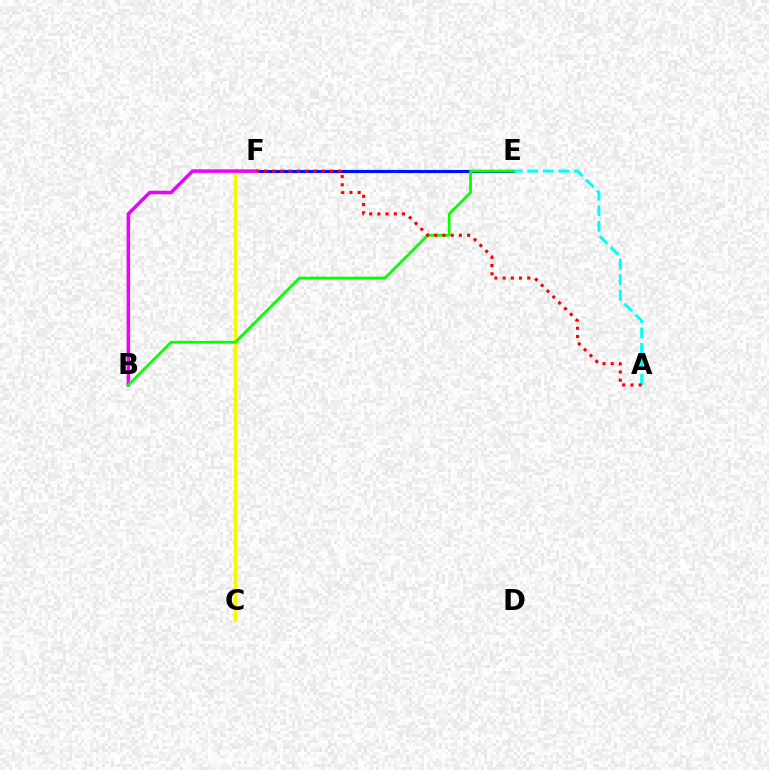{('E', 'F'): [{'color': '#0010ff', 'line_style': 'solid', 'thickness': 2.24}], ('C', 'F'): [{'color': '#fcf500', 'line_style': 'solid', 'thickness': 2.25}], ('A', 'E'): [{'color': '#00fff6', 'line_style': 'dashed', 'thickness': 2.11}], ('B', 'F'): [{'color': '#ee00ff', 'line_style': 'solid', 'thickness': 2.52}], ('B', 'E'): [{'color': '#08ff00', 'line_style': 'solid', 'thickness': 1.99}], ('A', 'F'): [{'color': '#ff0000', 'line_style': 'dotted', 'thickness': 2.23}]}